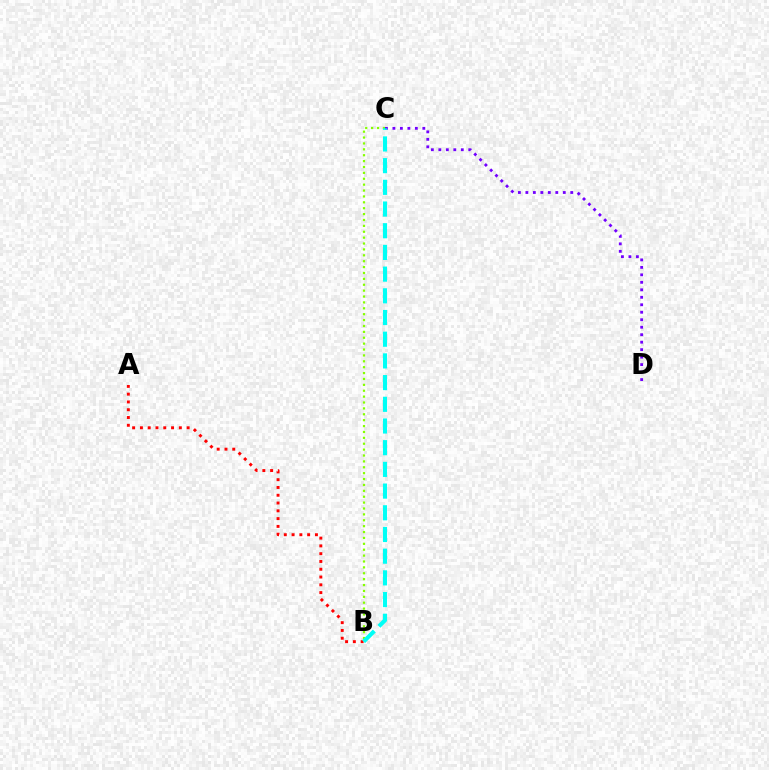{('B', 'C'): [{'color': '#84ff00', 'line_style': 'dotted', 'thickness': 1.6}, {'color': '#00fff6', 'line_style': 'dashed', 'thickness': 2.95}], ('A', 'B'): [{'color': '#ff0000', 'line_style': 'dotted', 'thickness': 2.12}], ('C', 'D'): [{'color': '#7200ff', 'line_style': 'dotted', 'thickness': 2.03}]}